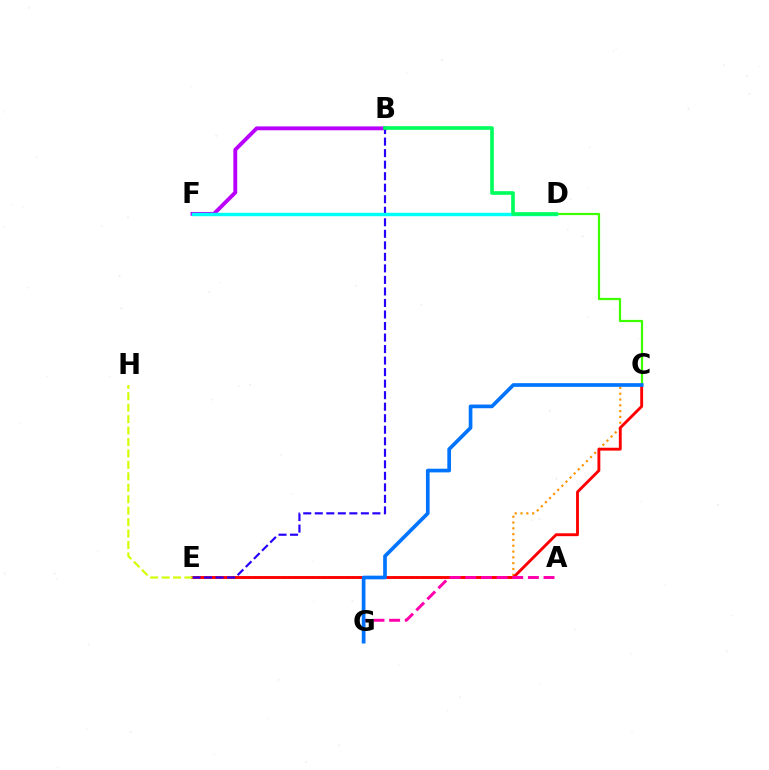{('C', 'E'): [{'color': '#ff9400', 'line_style': 'dotted', 'thickness': 1.58}, {'color': '#ff0000', 'line_style': 'solid', 'thickness': 2.07}], ('B', 'F'): [{'color': '#b900ff', 'line_style': 'solid', 'thickness': 2.79}], ('C', 'D'): [{'color': '#3dff00', 'line_style': 'solid', 'thickness': 1.6}], ('B', 'E'): [{'color': '#2500ff', 'line_style': 'dashed', 'thickness': 1.57}], ('D', 'F'): [{'color': '#00fff6', 'line_style': 'solid', 'thickness': 2.45}], ('E', 'H'): [{'color': '#d1ff00', 'line_style': 'dashed', 'thickness': 1.55}], ('B', 'D'): [{'color': '#00ff5c', 'line_style': 'solid', 'thickness': 2.63}], ('A', 'G'): [{'color': '#ff00ac', 'line_style': 'dashed', 'thickness': 2.13}], ('C', 'G'): [{'color': '#0074ff', 'line_style': 'solid', 'thickness': 2.65}]}